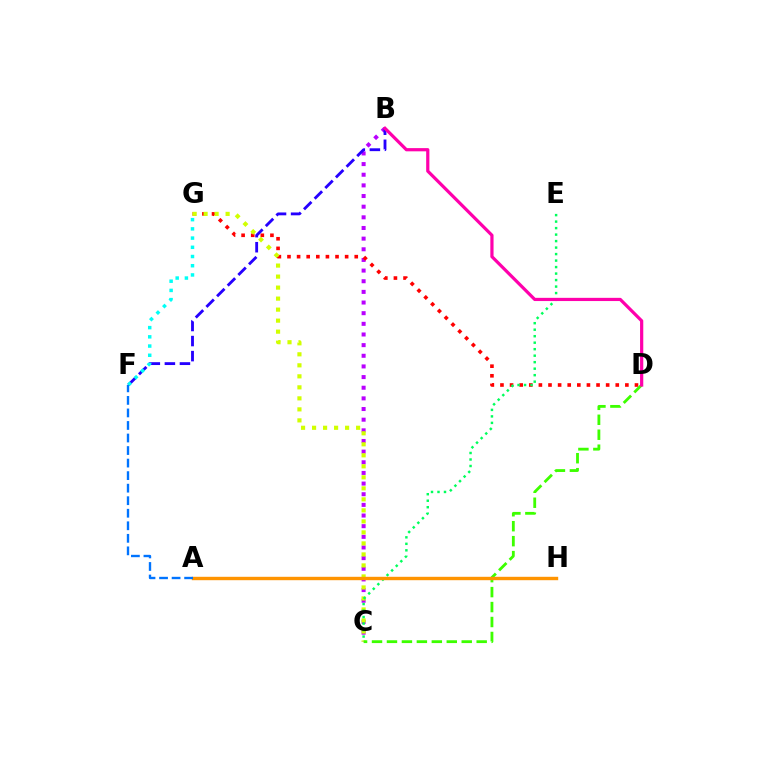{('B', 'C'): [{'color': '#b900ff', 'line_style': 'dotted', 'thickness': 2.89}], ('D', 'G'): [{'color': '#ff0000', 'line_style': 'dotted', 'thickness': 2.61}], ('C', 'G'): [{'color': '#d1ff00', 'line_style': 'dotted', 'thickness': 2.99}], ('B', 'F'): [{'color': '#2500ff', 'line_style': 'dashed', 'thickness': 2.05}], ('C', 'D'): [{'color': '#3dff00', 'line_style': 'dashed', 'thickness': 2.03}], ('C', 'E'): [{'color': '#00ff5c', 'line_style': 'dotted', 'thickness': 1.77}], ('B', 'D'): [{'color': '#ff00ac', 'line_style': 'solid', 'thickness': 2.31}], ('F', 'G'): [{'color': '#00fff6', 'line_style': 'dotted', 'thickness': 2.5}], ('A', 'H'): [{'color': '#ff9400', 'line_style': 'solid', 'thickness': 2.45}], ('A', 'F'): [{'color': '#0074ff', 'line_style': 'dashed', 'thickness': 1.7}]}